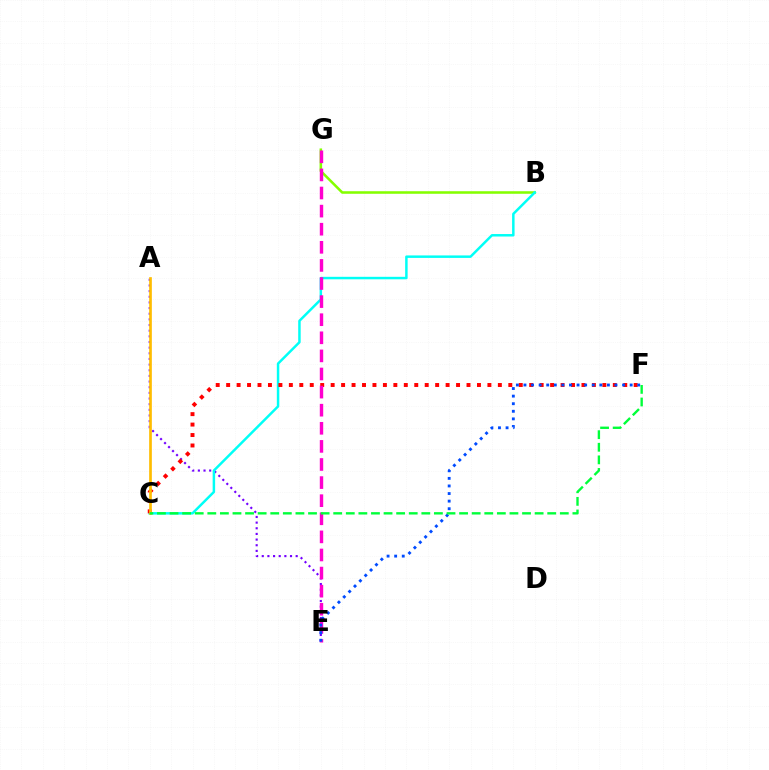{('B', 'G'): [{'color': '#84ff00', 'line_style': 'solid', 'thickness': 1.84}], ('A', 'E'): [{'color': '#7200ff', 'line_style': 'dotted', 'thickness': 1.54}], ('B', 'C'): [{'color': '#00fff6', 'line_style': 'solid', 'thickness': 1.79}], ('C', 'F'): [{'color': '#ff0000', 'line_style': 'dotted', 'thickness': 2.84}, {'color': '#00ff39', 'line_style': 'dashed', 'thickness': 1.71}], ('E', 'G'): [{'color': '#ff00cf', 'line_style': 'dashed', 'thickness': 2.46}], ('E', 'F'): [{'color': '#004bff', 'line_style': 'dotted', 'thickness': 2.06}], ('A', 'C'): [{'color': '#ffbd00', 'line_style': 'solid', 'thickness': 1.93}]}